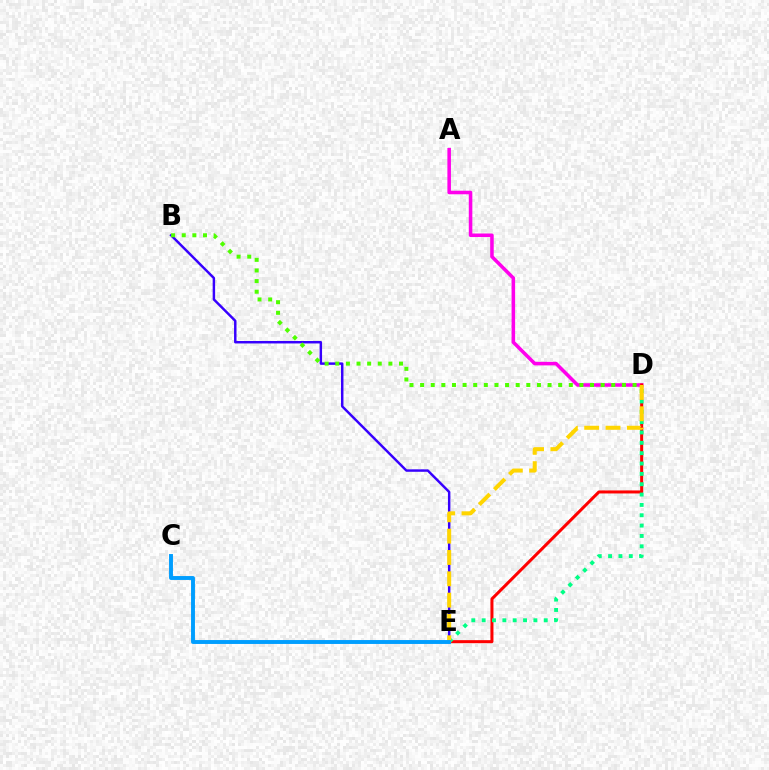{('A', 'D'): [{'color': '#ff00ed', 'line_style': 'solid', 'thickness': 2.56}], ('B', 'E'): [{'color': '#3700ff', 'line_style': 'solid', 'thickness': 1.77}], ('D', 'E'): [{'color': '#ff0000', 'line_style': 'solid', 'thickness': 2.18}, {'color': '#00ff86', 'line_style': 'dotted', 'thickness': 2.81}, {'color': '#ffd500', 'line_style': 'dashed', 'thickness': 2.9}], ('B', 'D'): [{'color': '#4fff00', 'line_style': 'dotted', 'thickness': 2.89}], ('C', 'E'): [{'color': '#009eff', 'line_style': 'solid', 'thickness': 2.81}]}